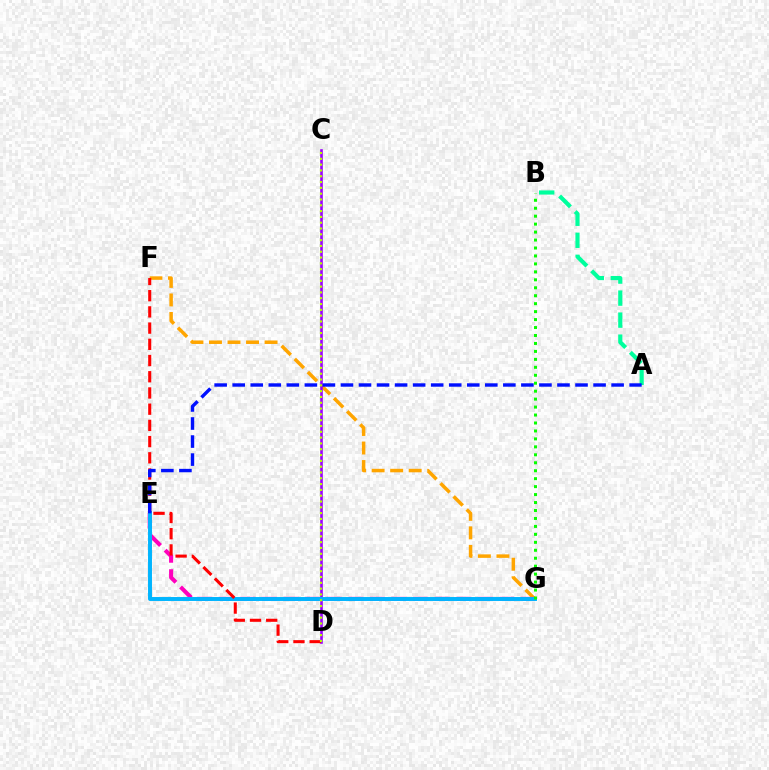{('F', 'G'): [{'color': '#ffa500', 'line_style': 'dashed', 'thickness': 2.52}], ('E', 'G'): [{'color': '#ff00bd', 'line_style': 'dashed', 'thickness': 2.93}, {'color': '#00b5ff', 'line_style': 'solid', 'thickness': 2.84}], ('C', 'D'): [{'color': '#9b00ff', 'line_style': 'solid', 'thickness': 1.88}, {'color': '#b3ff00', 'line_style': 'dotted', 'thickness': 1.58}], ('A', 'B'): [{'color': '#00ff9d', 'line_style': 'dashed', 'thickness': 2.99}], ('D', 'F'): [{'color': '#ff0000', 'line_style': 'dashed', 'thickness': 2.2}], ('B', 'G'): [{'color': '#08ff00', 'line_style': 'dotted', 'thickness': 2.16}], ('A', 'E'): [{'color': '#0010ff', 'line_style': 'dashed', 'thickness': 2.45}]}